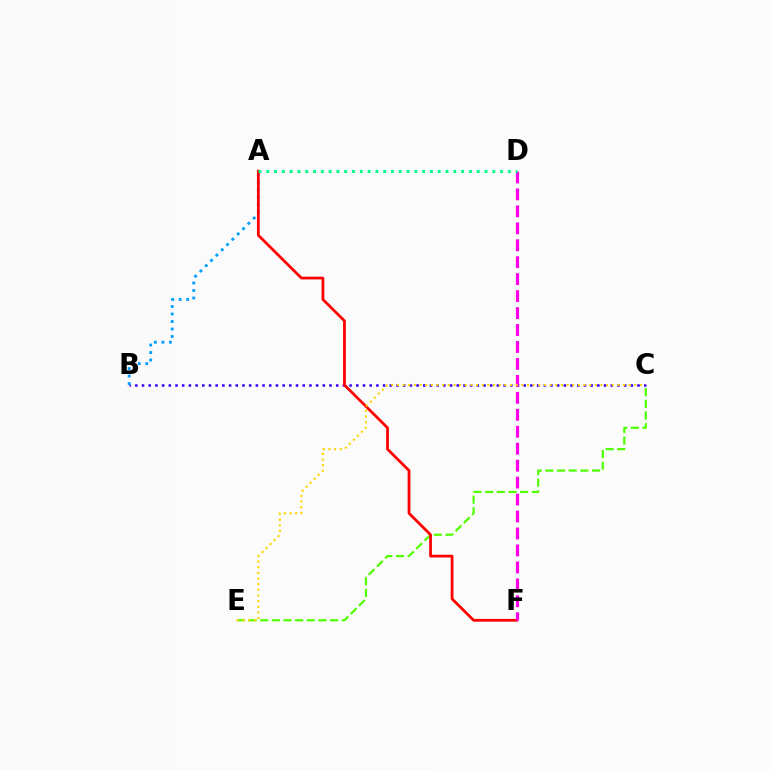{('C', 'E'): [{'color': '#4fff00', 'line_style': 'dashed', 'thickness': 1.58}, {'color': '#ffd500', 'line_style': 'dotted', 'thickness': 1.54}], ('B', 'C'): [{'color': '#3700ff', 'line_style': 'dotted', 'thickness': 1.82}], ('A', 'B'): [{'color': '#009eff', 'line_style': 'dotted', 'thickness': 2.04}], ('A', 'F'): [{'color': '#ff0000', 'line_style': 'solid', 'thickness': 1.99}], ('D', 'F'): [{'color': '#ff00ed', 'line_style': 'dashed', 'thickness': 2.3}], ('A', 'D'): [{'color': '#00ff86', 'line_style': 'dotted', 'thickness': 2.12}]}